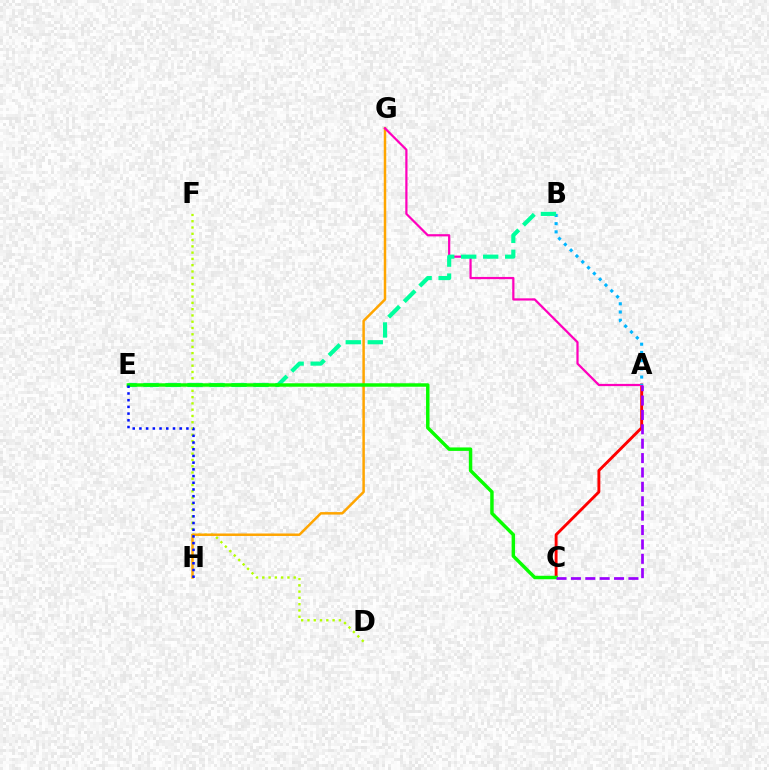{('A', 'C'): [{'color': '#ff0000', 'line_style': 'solid', 'thickness': 2.08}, {'color': '#9b00ff', 'line_style': 'dashed', 'thickness': 1.95}], ('D', 'F'): [{'color': '#b3ff00', 'line_style': 'dotted', 'thickness': 1.71}], ('G', 'H'): [{'color': '#ffa500', 'line_style': 'solid', 'thickness': 1.79}], ('A', 'G'): [{'color': '#ff00bd', 'line_style': 'solid', 'thickness': 1.6}], ('A', 'B'): [{'color': '#00b5ff', 'line_style': 'dotted', 'thickness': 2.23}], ('B', 'E'): [{'color': '#00ff9d', 'line_style': 'dashed', 'thickness': 2.99}], ('C', 'E'): [{'color': '#08ff00', 'line_style': 'solid', 'thickness': 2.49}], ('E', 'H'): [{'color': '#0010ff', 'line_style': 'dotted', 'thickness': 1.82}]}